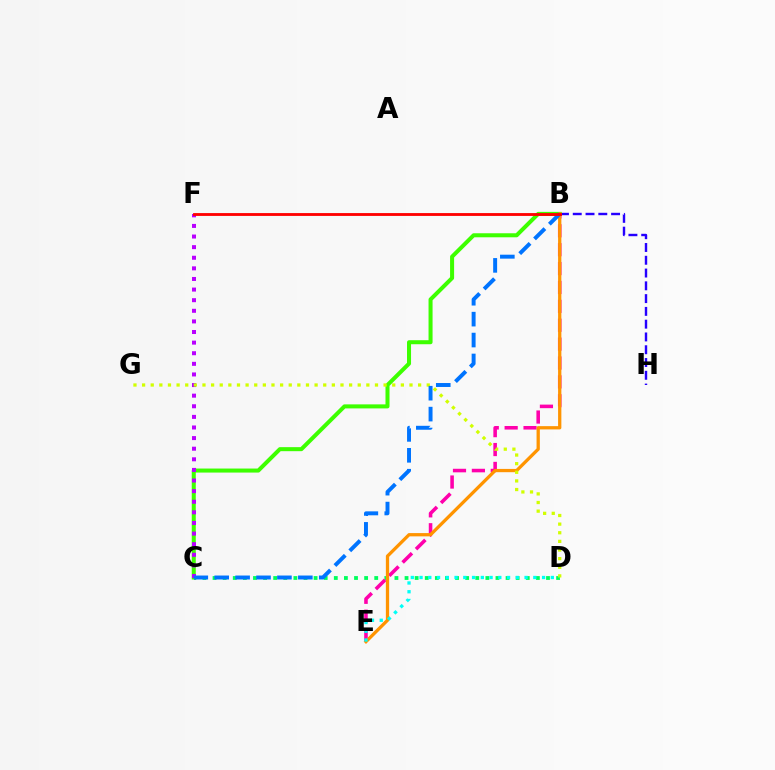{('B', 'H'): [{'color': '#2500ff', 'line_style': 'dashed', 'thickness': 1.74}], ('C', 'D'): [{'color': '#00ff5c', 'line_style': 'dotted', 'thickness': 2.75}], ('B', 'C'): [{'color': '#3dff00', 'line_style': 'solid', 'thickness': 2.9}, {'color': '#0074ff', 'line_style': 'dashed', 'thickness': 2.84}], ('B', 'E'): [{'color': '#ff00ac', 'line_style': 'dashed', 'thickness': 2.57}, {'color': '#ff9400', 'line_style': 'solid', 'thickness': 2.36}], ('C', 'F'): [{'color': '#b900ff', 'line_style': 'dotted', 'thickness': 2.88}], ('D', 'G'): [{'color': '#d1ff00', 'line_style': 'dotted', 'thickness': 2.34}], ('D', 'E'): [{'color': '#00fff6', 'line_style': 'dotted', 'thickness': 2.38}], ('B', 'F'): [{'color': '#ff0000', 'line_style': 'solid', 'thickness': 2.04}]}